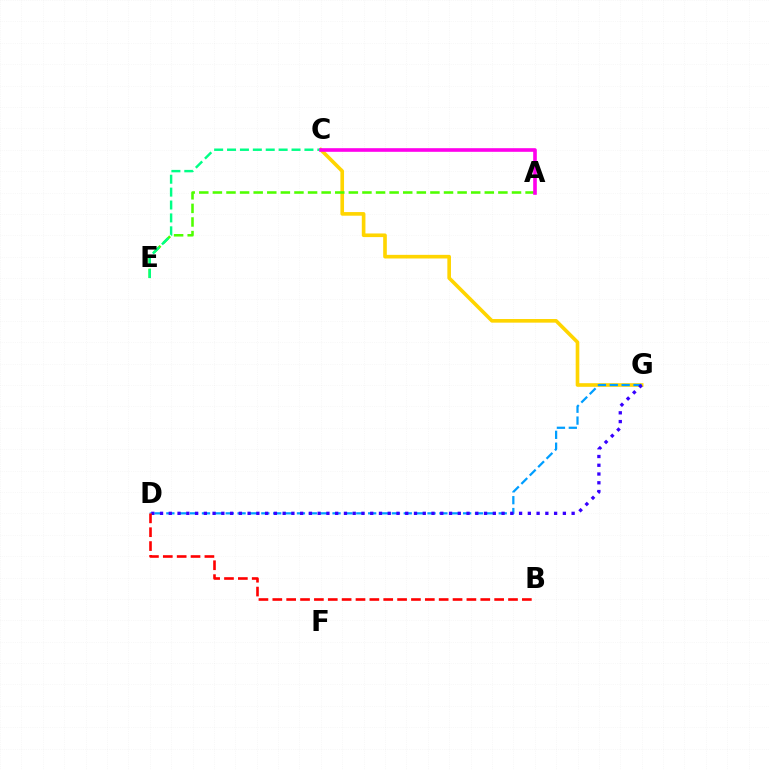{('C', 'G'): [{'color': '#ffd500', 'line_style': 'solid', 'thickness': 2.62}], ('A', 'E'): [{'color': '#4fff00', 'line_style': 'dashed', 'thickness': 1.85}], ('D', 'G'): [{'color': '#009eff', 'line_style': 'dashed', 'thickness': 1.61}, {'color': '#3700ff', 'line_style': 'dotted', 'thickness': 2.38}], ('C', 'E'): [{'color': '#00ff86', 'line_style': 'dashed', 'thickness': 1.75}], ('B', 'D'): [{'color': '#ff0000', 'line_style': 'dashed', 'thickness': 1.88}], ('A', 'C'): [{'color': '#ff00ed', 'line_style': 'solid', 'thickness': 2.61}]}